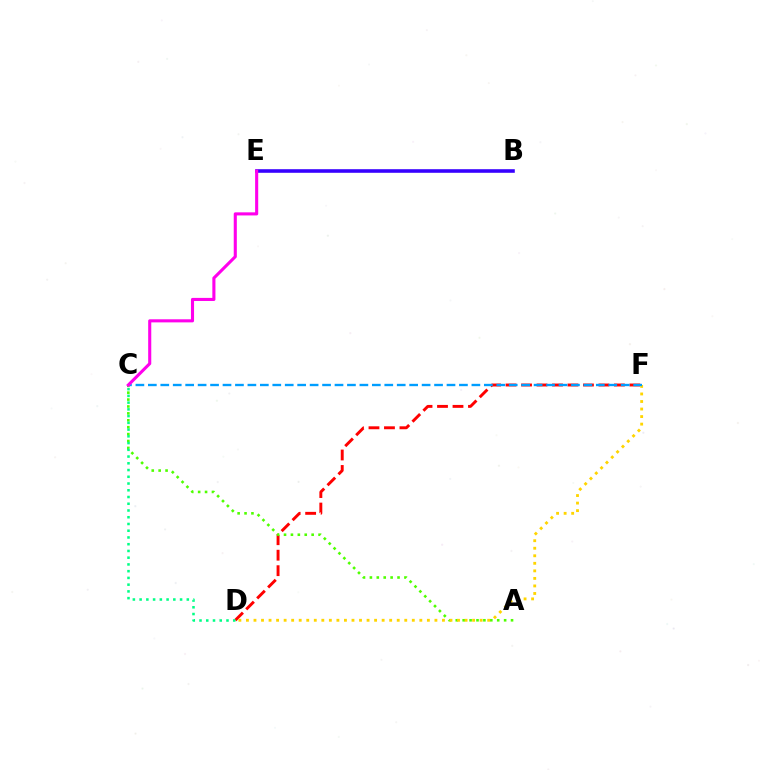{('D', 'F'): [{'color': '#ff0000', 'line_style': 'dashed', 'thickness': 2.1}, {'color': '#ffd500', 'line_style': 'dotted', 'thickness': 2.05}], ('B', 'E'): [{'color': '#3700ff', 'line_style': 'solid', 'thickness': 2.58}], ('A', 'C'): [{'color': '#4fff00', 'line_style': 'dotted', 'thickness': 1.88}], ('C', 'D'): [{'color': '#00ff86', 'line_style': 'dotted', 'thickness': 1.83}], ('C', 'F'): [{'color': '#009eff', 'line_style': 'dashed', 'thickness': 1.69}], ('C', 'E'): [{'color': '#ff00ed', 'line_style': 'solid', 'thickness': 2.23}]}